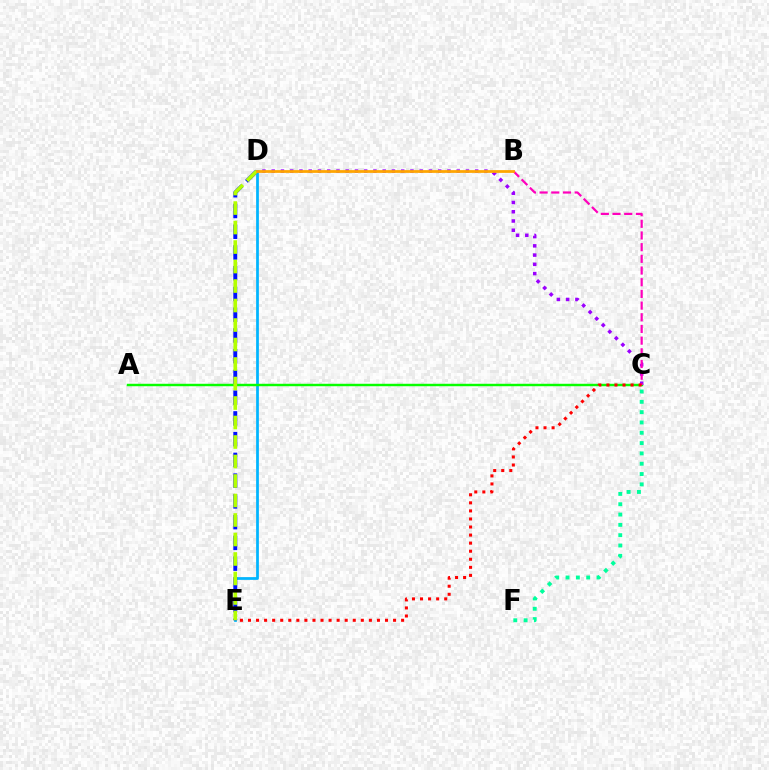{('D', 'E'): [{'color': '#00b5ff', 'line_style': 'solid', 'thickness': 1.98}, {'color': '#0010ff', 'line_style': 'dashed', 'thickness': 2.82}, {'color': '#b3ff00', 'line_style': 'dashed', 'thickness': 2.65}], ('C', 'F'): [{'color': '#00ff9d', 'line_style': 'dotted', 'thickness': 2.8}], ('A', 'C'): [{'color': '#08ff00', 'line_style': 'solid', 'thickness': 1.76}], ('C', 'D'): [{'color': '#9b00ff', 'line_style': 'dotted', 'thickness': 2.51}], ('B', 'C'): [{'color': '#ff00bd', 'line_style': 'dashed', 'thickness': 1.59}], ('C', 'E'): [{'color': '#ff0000', 'line_style': 'dotted', 'thickness': 2.19}], ('B', 'D'): [{'color': '#ffa500', 'line_style': 'solid', 'thickness': 1.99}]}